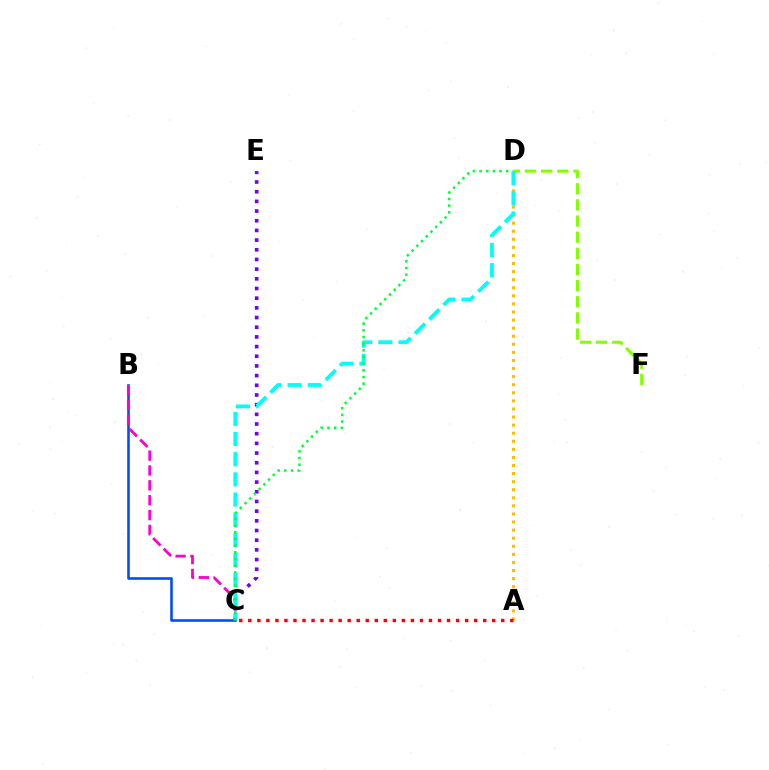{('D', 'F'): [{'color': '#84ff00', 'line_style': 'dashed', 'thickness': 2.19}], ('C', 'E'): [{'color': '#7200ff', 'line_style': 'dotted', 'thickness': 2.63}], ('A', 'D'): [{'color': '#ffbd00', 'line_style': 'dotted', 'thickness': 2.19}], ('B', 'C'): [{'color': '#004bff', 'line_style': 'solid', 'thickness': 1.85}, {'color': '#ff00cf', 'line_style': 'dashed', 'thickness': 2.02}], ('A', 'C'): [{'color': '#ff0000', 'line_style': 'dotted', 'thickness': 2.45}], ('C', 'D'): [{'color': '#00fff6', 'line_style': 'dashed', 'thickness': 2.74}, {'color': '#00ff39', 'line_style': 'dotted', 'thickness': 1.81}]}